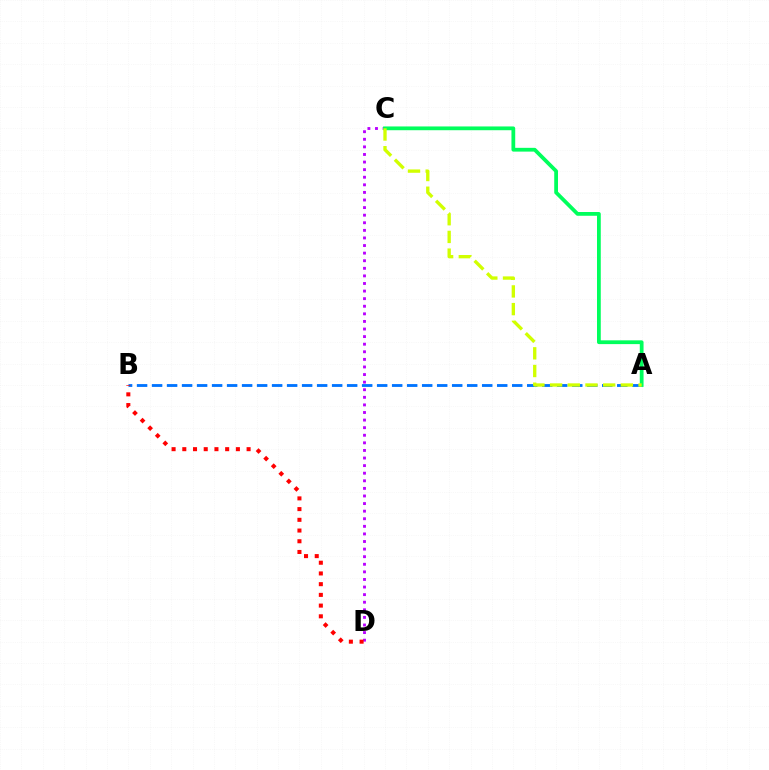{('C', 'D'): [{'color': '#b900ff', 'line_style': 'dotted', 'thickness': 2.06}], ('A', 'B'): [{'color': '#0074ff', 'line_style': 'dashed', 'thickness': 2.04}], ('B', 'D'): [{'color': '#ff0000', 'line_style': 'dotted', 'thickness': 2.91}], ('A', 'C'): [{'color': '#00ff5c', 'line_style': 'solid', 'thickness': 2.72}, {'color': '#d1ff00', 'line_style': 'dashed', 'thickness': 2.4}]}